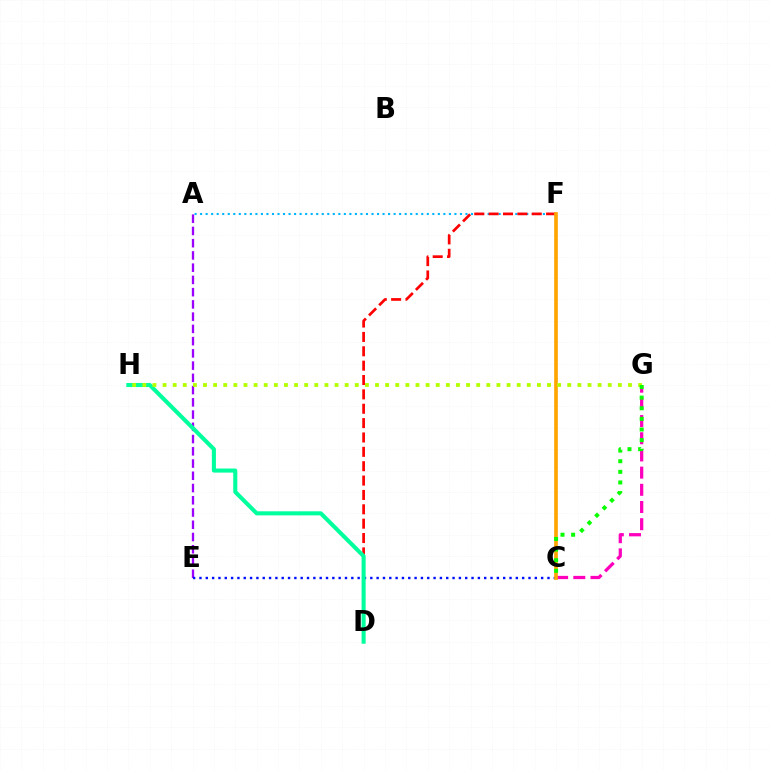{('A', 'E'): [{'color': '#9b00ff', 'line_style': 'dashed', 'thickness': 1.66}], ('C', 'G'): [{'color': '#ff00bd', 'line_style': 'dashed', 'thickness': 2.34}, {'color': '#08ff00', 'line_style': 'dotted', 'thickness': 2.89}], ('C', 'E'): [{'color': '#0010ff', 'line_style': 'dotted', 'thickness': 1.72}], ('A', 'F'): [{'color': '#00b5ff', 'line_style': 'dotted', 'thickness': 1.5}], ('D', 'F'): [{'color': '#ff0000', 'line_style': 'dashed', 'thickness': 1.95}], ('D', 'H'): [{'color': '#00ff9d', 'line_style': 'solid', 'thickness': 2.93}], ('C', 'F'): [{'color': '#ffa500', 'line_style': 'solid', 'thickness': 2.64}], ('G', 'H'): [{'color': '#b3ff00', 'line_style': 'dotted', 'thickness': 2.75}]}